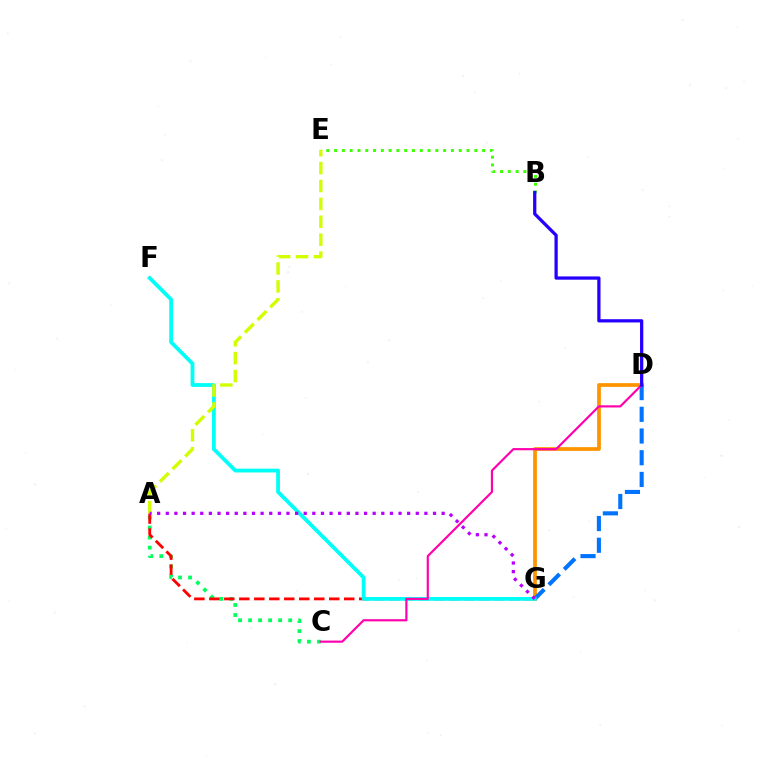{('D', 'G'): [{'color': '#ff9400', 'line_style': 'solid', 'thickness': 2.69}, {'color': '#0074ff', 'line_style': 'dashed', 'thickness': 2.95}], ('A', 'C'): [{'color': '#00ff5c', 'line_style': 'dotted', 'thickness': 2.72}], ('B', 'E'): [{'color': '#3dff00', 'line_style': 'dotted', 'thickness': 2.12}], ('A', 'G'): [{'color': '#ff0000', 'line_style': 'dashed', 'thickness': 2.04}, {'color': '#b900ff', 'line_style': 'dotted', 'thickness': 2.34}], ('F', 'G'): [{'color': '#00fff6', 'line_style': 'solid', 'thickness': 2.73}], ('A', 'E'): [{'color': '#d1ff00', 'line_style': 'dashed', 'thickness': 2.43}], ('C', 'D'): [{'color': '#ff00ac', 'line_style': 'solid', 'thickness': 1.57}], ('B', 'D'): [{'color': '#2500ff', 'line_style': 'solid', 'thickness': 2.34}]}